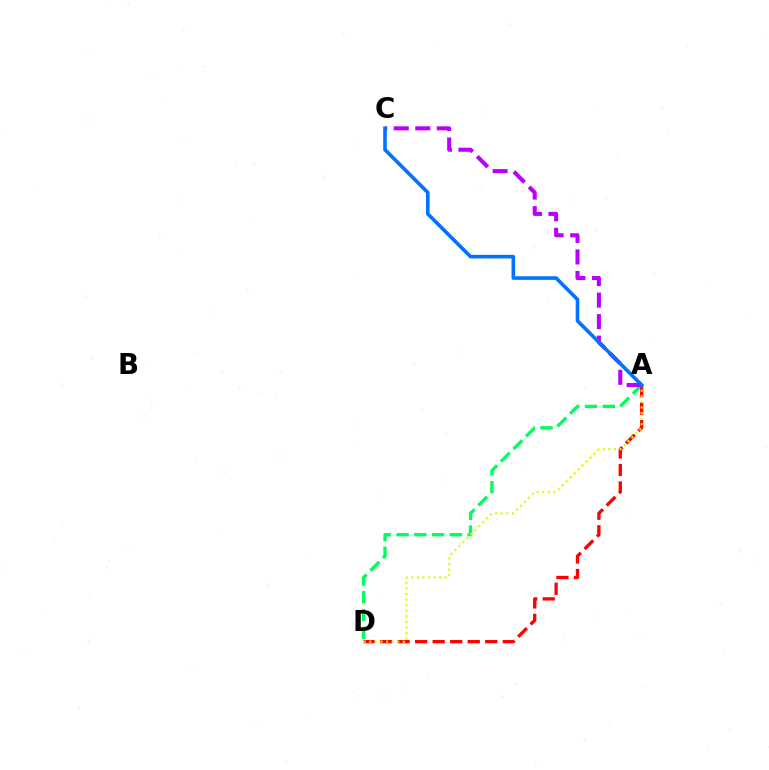{('A', 'D'): [{'color': '#00ff5c', 'line_style': 'dashed', 'thickness': 2.42}, {'color': '#ff0000', 'line_style': 'dashed', 'thickness': 2.38}, {'color': '#d1ff00', 'line_style': 'dotted', 'thickness': 1.52}], ('A', 'C'): [{'color': '#b900ff', 'line_style': 'dashed', 'thickness': 2.92}, {'color': '#0074ff', 'line_style': 'solid', 'thickness': 2.6}]}